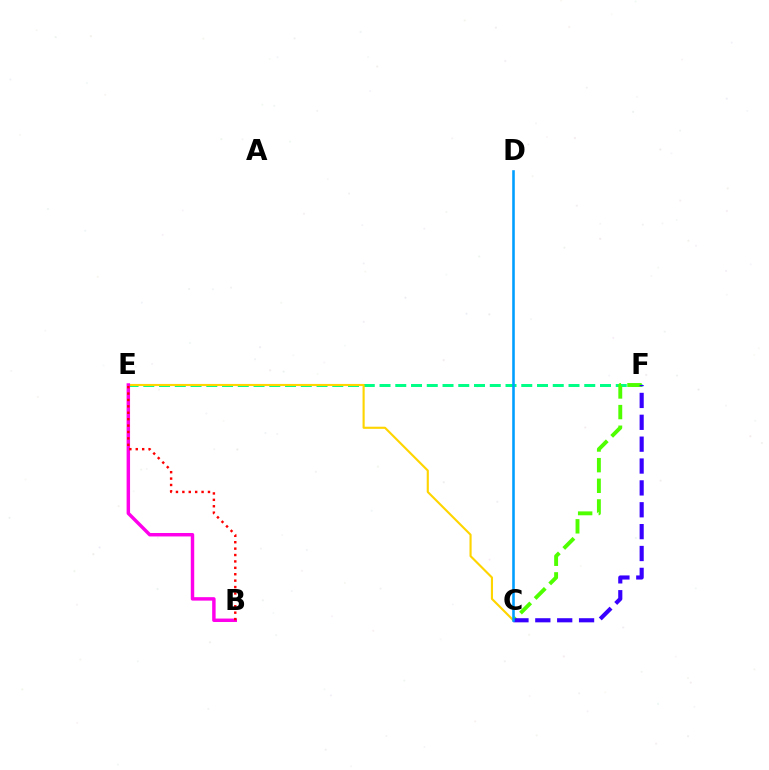{('E', 'F'): [{'color': '#00ff86', 'line_style': 'dashed', 'thickness': 2.14}], ('C', 'F'): [{'color': '#4fff00', 'line_style': 'dashed', 'thickness': 2.8}, {'color': '#3700ff', 'line_style': 'dashed', 'thickness': 2.97}], ('C', 'E'): [{'color': '#ffd500', 'line_style': 'solid', 'thickness': 1.53}], ('B', 'E'): [{'color': '#ff00ed', 'line_style': 'solid', 'thickness': 2.48}, {'color': '#ff0000', 'line_style': 'dotted', 'thickness': 1.74}], ('C', 'D'): [{'color': '#009eff', 'line_style': 'solid', 'thickness': 1.86}]}